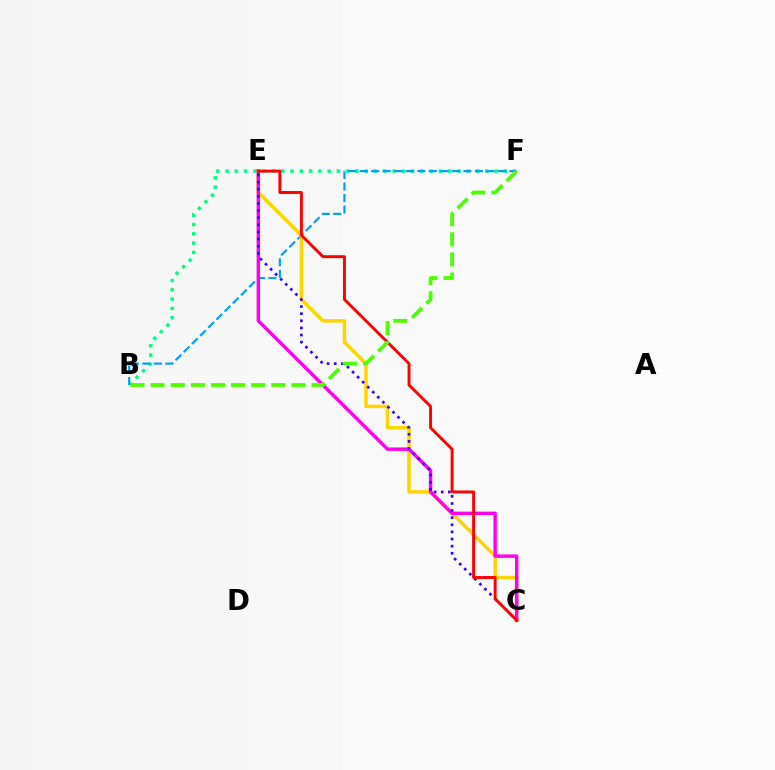{('B', 'F'): [{'color': '#00ff86', 'line_style': 'dotted', 'thickness': 2.52}, {'color': '#009eff', 'line_style': 'dashed', 'thickness': 1.57}, {'color': '#4fff00', 'line_style': 'dashed', 'thickness': 2.73}], ('C', 'E'): [{'color': '#ffd500', 'line_style': 'solid', 'thickness': 2.54}, {'color': '#ff00ed', 'line_style': 'solid', 'thickness': 2.47}, {'color': '#3700ff', 'line_style': 'dotted', 'thickness': 1.93}, {'color': '#ff0000', 'line_style': 'solid', 'thickness': 2.11}]}